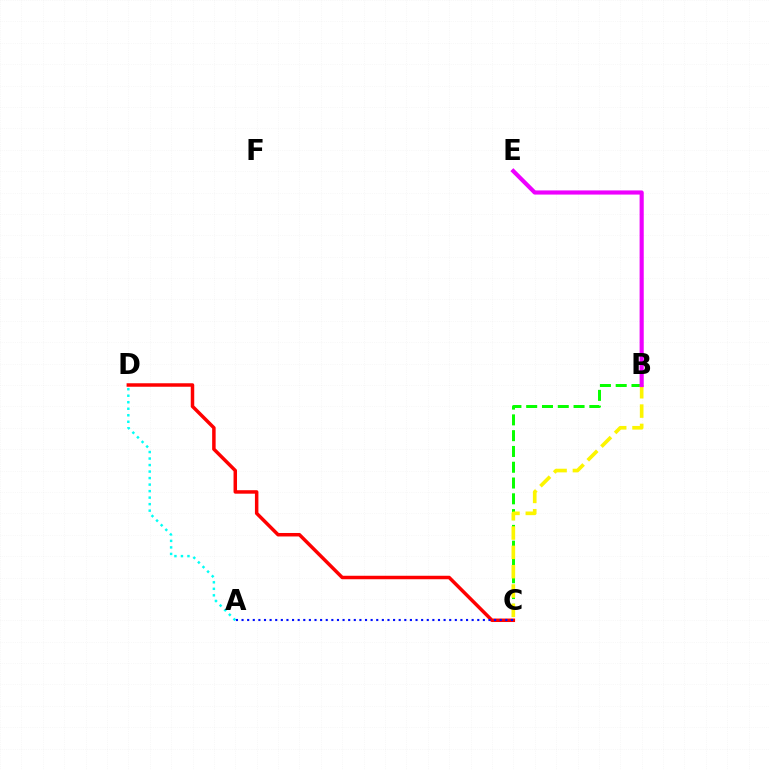{('A', 'D'): [{'color': '#00fff6', 'line_style': 'dotted', 'thickness': 1.77}], ('B', 'C'): [{'color': '#08ff00', 'line_style': 'dashed', 'thickness': 2.14}, {'color': '#fcf500', 'line_style': 'dashed', 'thickness': 2.63}], ('C', 'D'): [{'color': '#ff0000', 'line_style': 'solid', 'thickness': 2.51}], ('A', 'C'): [{'color': '#0010ff', 'line_style': 'dotted', 'thickness': 1.52}], ('B', 'E'): [{'color': '#ee00ff', 'line_style': 'solid', 'thickness': 2.99}]}